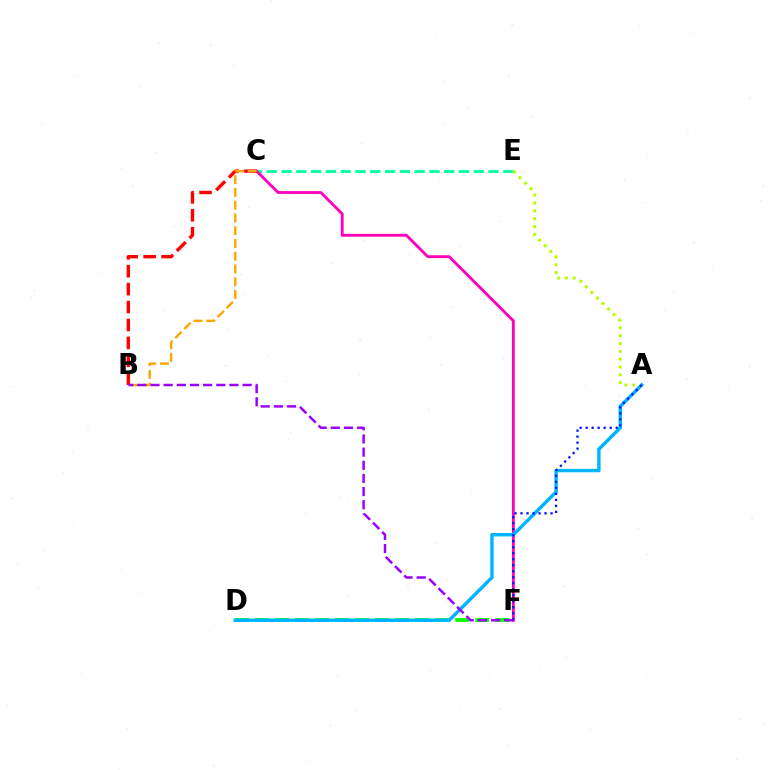{('C', 'E'): [{'color': '#00ff9d', 'line_style': 'dashed', 'thickness': 2.01}], ('C', 'F'): [{'color': '#ff00bd', 'line_style': 'solid', 'thickness': 2.05}], ('B', 'C'): [{'color': '#ff0000', 'line_style': 'dashed', 'thickness': 2.43}, {'color': '#ffa500', 'line_style': 'dashed', 'thickness': 1.73}], ('D', 'F'): [{'color': '#08ff00', 'line_style': 'dashed', 'thickness': 2.72}], ('A', 'E'): [{'color': '#b3ff00', 'line_style': 'dotted', 'thickness': 2.13}], ('A', 'D'): [{'color': '#00b5ff', 'line_style': 'solid', 'thickness': 2.47}], ('A', 'F'): [{'color': '#0010ff', 'line_style': 'dotted', 'thickness': 1.63}], ('B', 'F'): [{'color': '#9b00ff', 'line_style': 'dashed', 'thickness': 1.79}]}